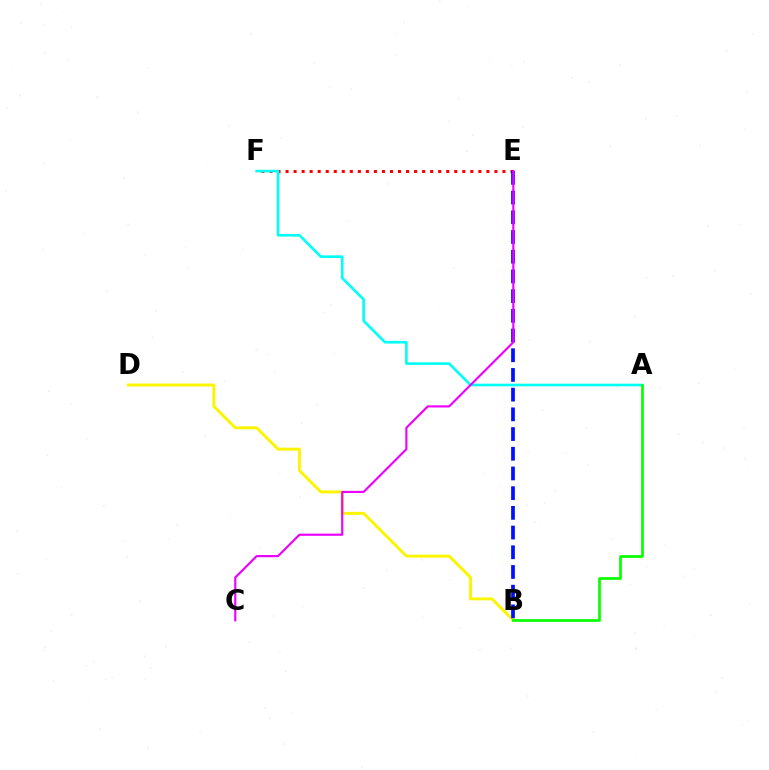{('B', 'D'): [{'color': '#fcf500', 'line_style': 'solid', 'thickness': 2.12}], ('E', 'F'): [{'color': '#ff0000', 'line_style': 'dotted', 'thickness': 2.18}], ('A', 'F'): [{'color': '#00fff6', 'line_style': 'solid', 'thickness': 1.88}], ('B', 'E'): [{'color': '#0010ff', 'line_style': 'dashed', 'thickness': 2.68}], ('C', 'E'): [{'color': '#ee00ff', 'line_style': 'solid', 'thickness': 1.55}], ('A', 'B'): [{'color': '#08ff00', 'line_style': 'solid', 'thickness': 1.94}]}